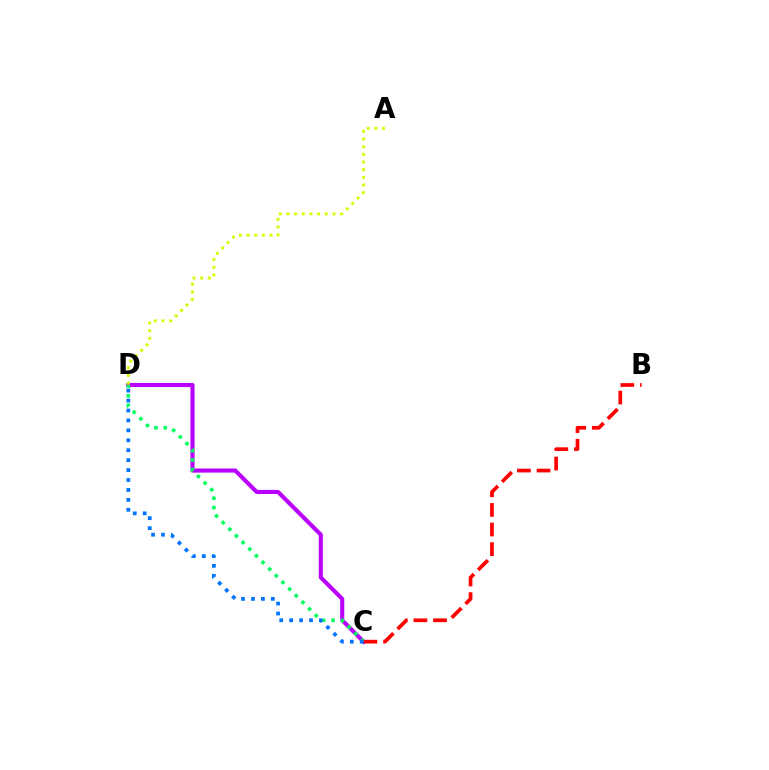{('C', 'D'): [{'color': '#b900ff', 'line_style': 'solid', 'thickness': 2.95}, {'color': '#00ff5c', 'line_style': 'dotted', 'thickness': 2.55}, {'color': '#0074ff', 'line_style': 'dotted', 'thickness': 2.7}], ('B', 'C'): [{'color': '#ff0000', 'line_style': 'dashed', 'thickness': 2.66}], ('A', 'D'): [{'color': '#d1ff00', 'line_style': 'dotted', 'thickness': 2.08}]}